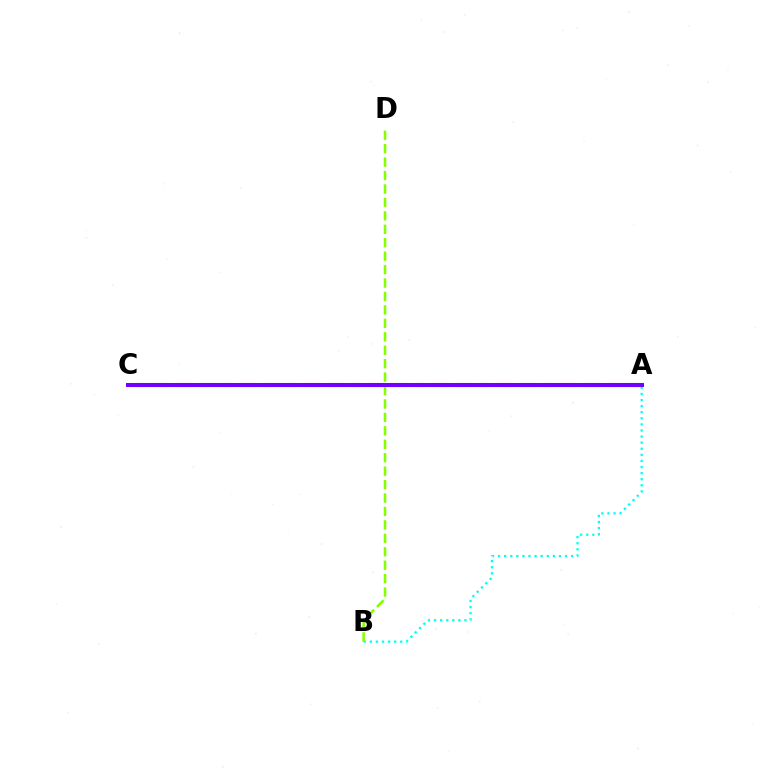{('A', 'C'): [{'color': '#ff0000', 'line_style': 'dashed', 'thickness': 2.91}, {'color': '#7200ff', 'line_style': 'solid', 'thickness': 2.9}], ('A', 'B'): [{'color': '#00fff6', 'line_style': 'dotted', 'thickness': 1.65}], ('B', 'D'): [{'color': '#84ff00', 'line_style': 'dashed', 'thickness': 1.83}]}